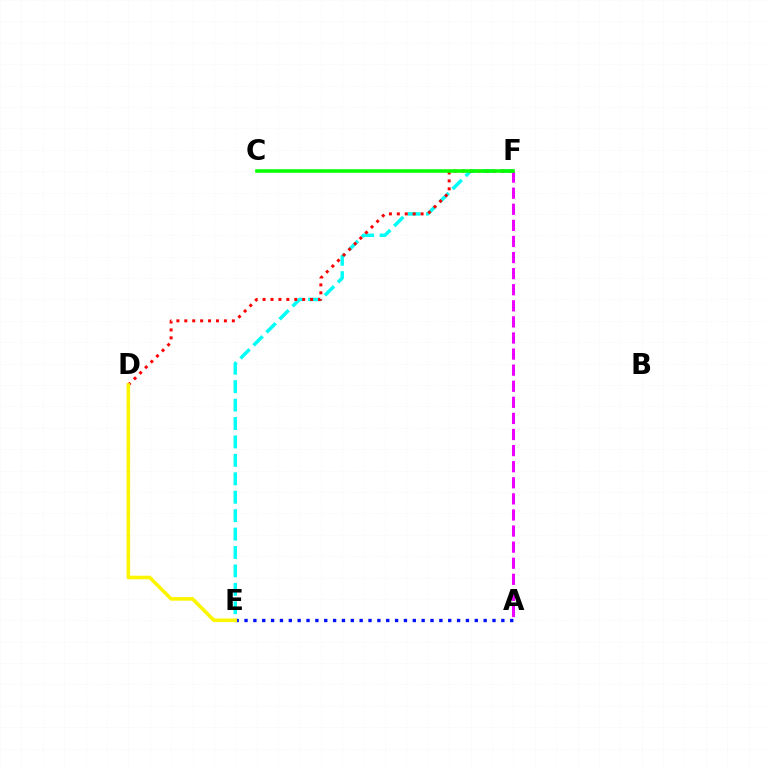{('A', 'E'): [{'color': '#0010ff', 'line_style': 'dotted', 'thickness': 2.41}], ('E', 'F'): [{'color': '#00fff6', 'line_style': 'dashed', 'thickness': 2.5}], ('A', 'F'): [{'color': '#ee00ff', 'line_style': 'dashed', 'thickness': 2.19}], ('D', 'F'): [{'color': '#ff0000', 'line_style': 'dotted', 'thickness': 2.15}], ('D', 'E'): [{'color': '#fcf500', 'line_style': 'solid', 'thickness': 2.59}], ('C', 'F'): [{'color': '#08ff00', 'line_style': 'solid', 'thickness': 2.58}]}